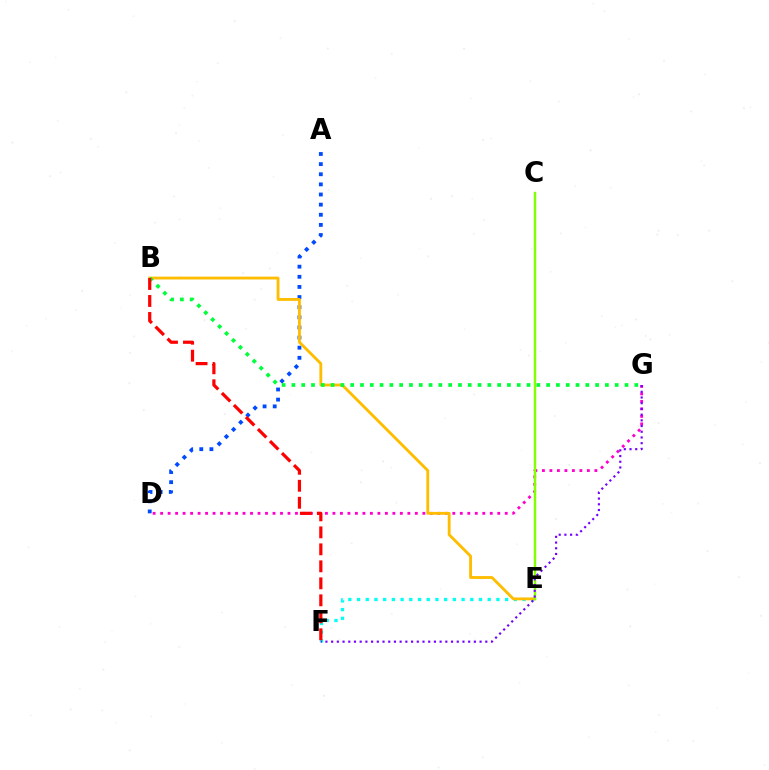{('A', 'D'): [{'color': '#004bff', 'line_style': 'dotted', 'thickness': 2.75}], ('D', 'G'): [{'color': '#ff00cf', 'line_style': 'dotted', 'thickness': 2.04}], ('E', 'F'): [{'color': '#00fff6', 'line_style': 'dotted', 'thickness': 2.37}], ('B', 'E'): [{'color': '#ffbd00', 'line_style': 'solid', 'thickness': 2.04}], ('C', 'E'): [{'color': '#84ff00', 'line_style': 'solid', 'thickness': 1.74}], ('B', 'G'): [{'color': '#00ff39', 'line_style': 'dotted', 'thickness': 2.66}], ('F', 'G'): [{'color': '#7200ff', 'line_style': 'dotted', 'thickness': 1.55}], ('B', 'F'): [{'color': '#ff0000', 'line_style': 'dashed', 'thickness': 2.31}]}